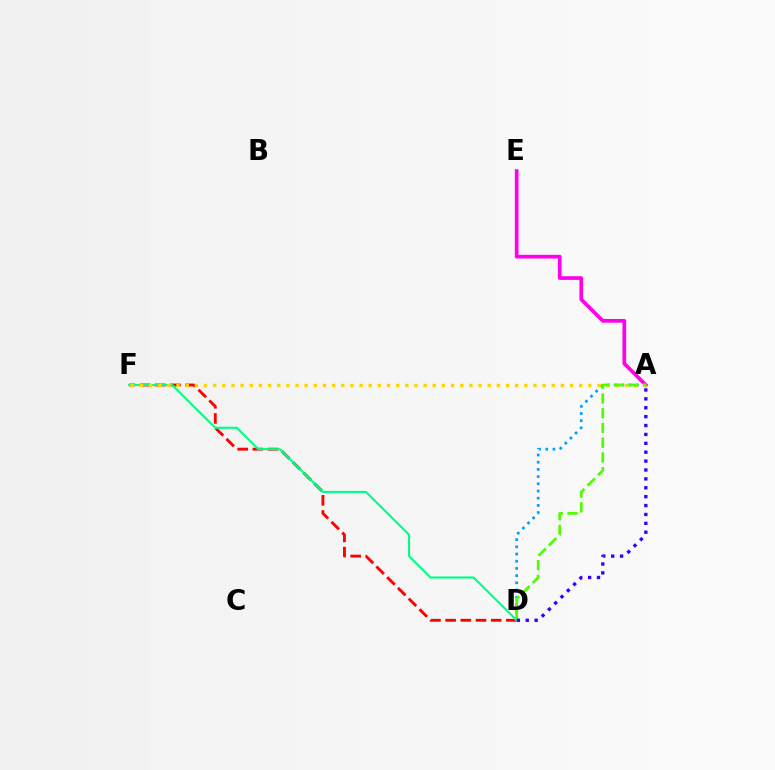{('D', 'F'): [{'color': '#ff0000', 'line_style': 'dashed', 'thickness': 2.06}, {'color': '#00ff86', 'line_style': 'solid', 'thickness': 1.53}], ('A', 'D'): [{'color': '#009eff', 'line_style': 'dotted', 'thickness': 1.96}, {'color': '#4fff00', 'line_style': 'dashed', 'thickness': 2.0}, {'color': '#3700ff', 'line_style': 'dotted', 'thickness': 2.42}], ('A', 'E'): [{'color': '#ff00ed', 'line_style': 'solid', 'thickness': 2.66}], ('A', 'F'): [{'color': '#ffd500', 'line_style': 'dotted', 'thickness': 2.49}]}